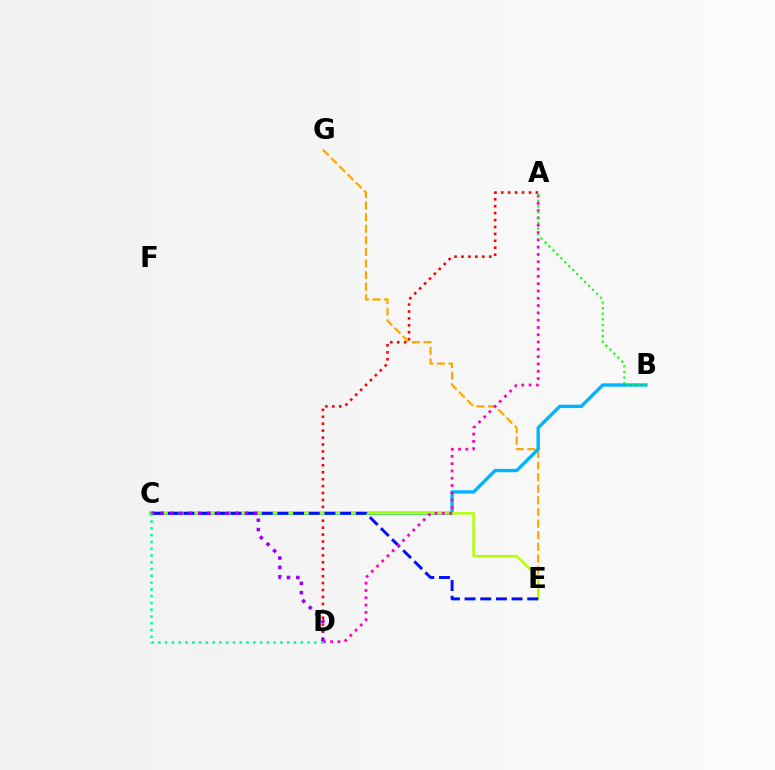{('A', 'D'): [{'color': '#ff0000', 'line_style': 'dotted', 'thickness': 1.88}, {'color': '#ff00bd', 'line_style': 'dotted', 'thickness': 1.98}], ('E', 'G'): [{'color': '#ffa500', 'line_style': 'dashed', 'thickness': 1.58}], ('B', 'C'): [{'color': '#00b5ff', 'line_style': 'solid', 'thickness': 2.43}], ('C', 'E'): [{'color': '#b3ff00', 'line_style': 'solid', 'thickness': 1.77}, {'color': '#0010ff', 'line_style': 'dashed', 'thickness': 2.13}], ('C', 'D'): [{'color': '#9b00ff', 'line_style': 'dotted', 'thickness': 2.54}, {'color': '#00ff9d', 'line_style': 'dotted', 'thickness': 1.84}], ('A', 'B'): [{'color': '#08ff00', 'line_style': 'dotted', 'thickness': 1.52}]}